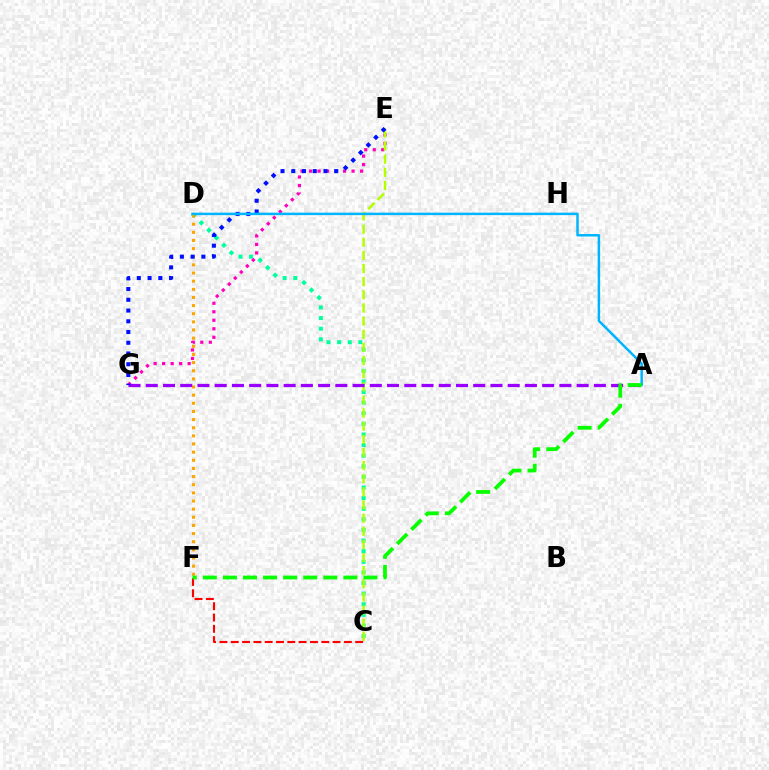{('C', 'D'): [{'color': '#00ff9d', 'line_style': 'dotted', 'thickness': 2.88}], ('E', 'G'): [{'color': '#ff00bd', 'line_style': 'dotted', 'thickness': 2.31}, {'color': '#0010ff', 'line_style': 'dotted', 'thickness': 2.92}], ('C', 'E'): [{'color': '#b3ff00', 'line_style': 'dashed', 'thickness': 1.78}], ('D', 'F'): [{'color': '#ffa500', 'line_style': 'dotted', 'thickness': 2.21}], ('A', 'G'): [{'color': '#9b00ff', 'line_style': 'dashed', 'thickness': 2.34}], ('C', 'F'): [{'color': '#ff0000', 'line_style': 'dashed', 'thickness': 1.54}], ('A', 'D'): [{'color': '#00b5ff', 'line_style': 'solid', 'thickness': 1.79}], ('A', 'F'): [{'color': '#08ff00', 'line_style': 'dashed', 'thickness': 2.73}]}